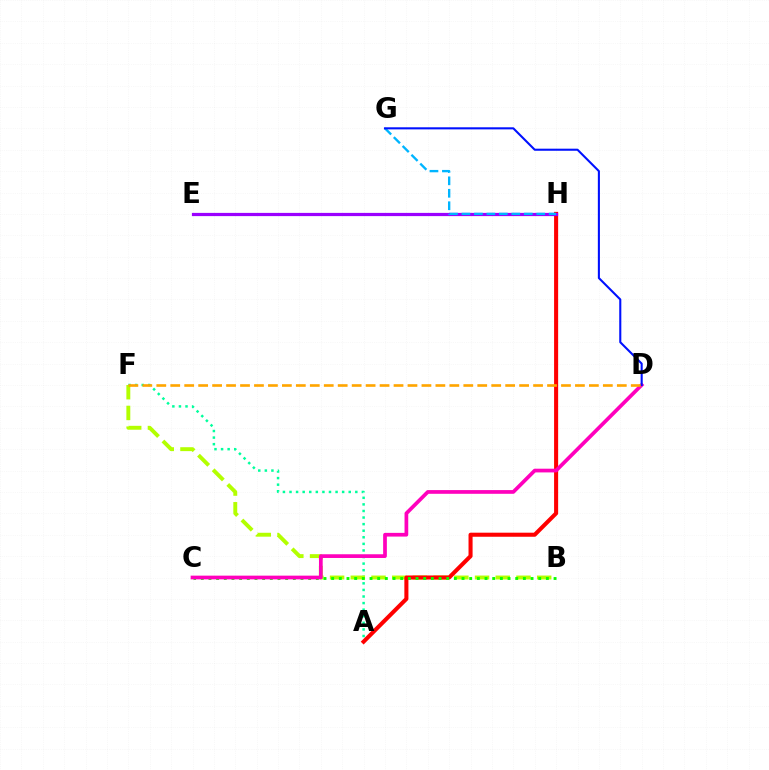{('A', 'F'): [{'color': '#00ff9d', 'line_style': 'dotted', 'thickness': 1.79}], ('B', 'F'): [{'color': '#b3ff00', 'line_style': 'dashed', 'thickness': 2.81}], ('A', 'H'): [{'color': '#ff0000', 'line_style': 'solid', 'thickness': 2.92}], ('B', 'C'): [{'color': '#08ff00', 'line_style': 'dotted', 'thickness': 2.08}], ('E', 'H'): [{'color': '#9b00ff', 'line_style': 'solid', 'thickness': 2.32}], ('G', 'H'): [{'color': '#00b5ff', 'line_style': 'dashed', 'thickness': 1.69}], ('C', 'D'): [{'color': '#ff00bd', 'line_style': 'solid', 'thickness': 2.67}], ('D', 'G'): [{'color': '#0010ff', 'line_style': 'solid', 'thickness': 1.5}], ('D', 'F'): [{'color': '#ffa500', 'line_style': 'dashed', 'thickness': 1.9}]}